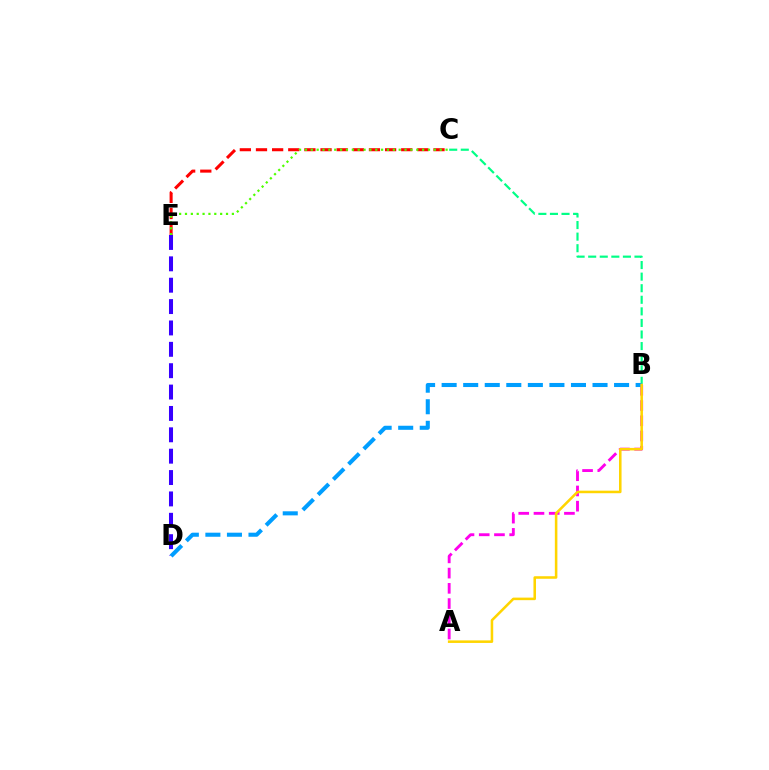{('A', 'B'): [{'color': '#ff00ed', 'line_style': 'dashed', 'thickness': 2.07}, {'color': '#ffd500', 'line_style': 'solid', 'thickness': 1.84}], ('C', 'E'): [{'color': '#ff0000', 'line_style': 'dashed', 'thickness': 2.19}, {'color': '#4fff00', 'line_style': 'dotted', 'thickness': 1.59}], ('B', 'C'): [{'color': '#00ff86', 'line_style': 'dashed', 'thickness': 1.57}], ('D', 'E'): [{'color': '#3700ff', 'line_style': 'dashed', 'thickness': 2.9}], ('B', 'D'): [{'color': '#009eff', 'line_style': 'dashed', 'thickness': 2.93}]}